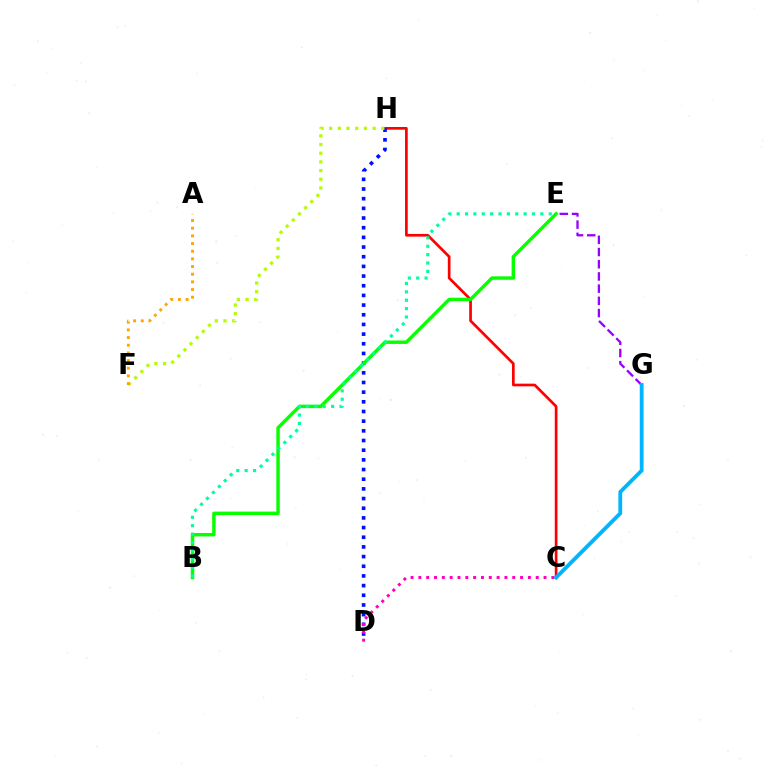{('C', 'H'): [{'color': '#ff0000', 'line_style': 'solid', 'thickness': 1.94}], ('D', 'H'): [{'color': '#0010ff', 'line_style': 'dotted', 'thickness': 2.63}], ('C', 'D'): [{'color': '#ff00bd', 'line_style': 'dotted', 'thickness': 2.13}], ('F', 'H'): [{'color': '#b3ff00', 'line_style': 'dotted', 'thickness': 2.36}], ('A', 'F'): [{'color': '#ffa500', 'line_style': 'dotted', 'thickness': 2.08}], ('B', 'E'): [{'color': '#08ff00', 'line_style': 'solid', 'thickness': 2.48}, {'color': '#00ff9d', 'line_style': 'dotted', 'thickness': 2.27}], ('E', 'G'): [{'color': '#9b00ff', 'line_style': 'dashed', 'thickness': 1.66}], ('C', 'G'): [{'color': '#00b5ff', 'line_style': 'solid', 'thickness': 2.75}]}